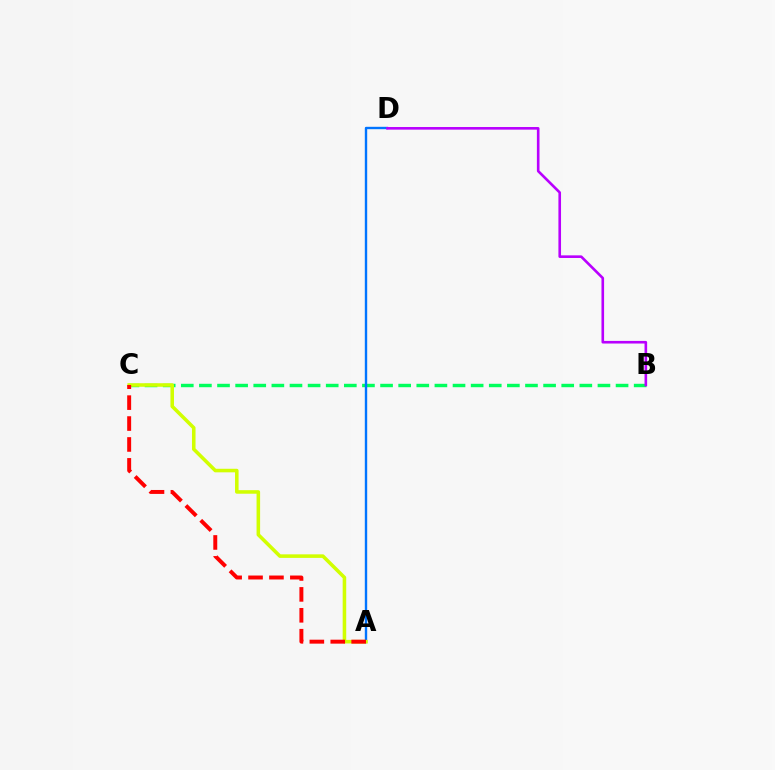{('B', 'C'): [{'color': '#00ff5c', 'line_style': 'dashed', 'thickness': 2.46}], ('A', 'D'): [{'color': '#0074ff', 'line_style': 'solid', 'thickness': 1.72}], ('B', 'D'): [{'color': '#b900ff', 'line_style': 'solid', 'thickness': 1.89}], ('A', 'C'): [{'color': '#d1ff00', 'line_style': 'solid', 'thickness': 2.55}, {'color': '#ff0000', 'line_style': 'dashed', 'thickness': 2.84}]}